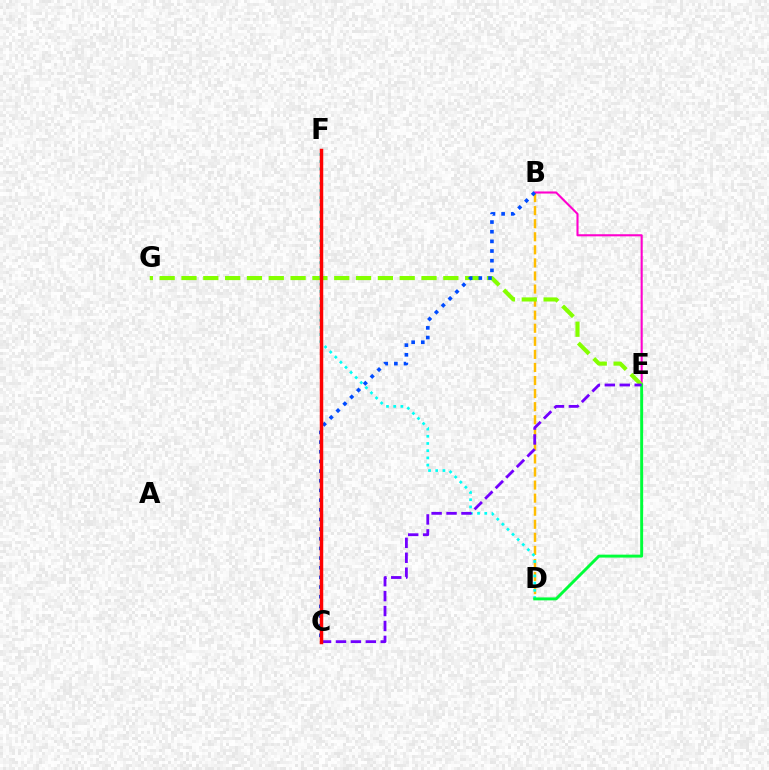{('B', 'D'): [{'color': '#ffbd00', 'line_style': 'dashed', 'thickness': 1.78}], ('B', 'E'): [{'color': '#ff00cf', 'line_style': 'solid', 'thickness': 1.51}], ('E', 'G'): [{'color': '#84ff00', 'line_style': 'dashed', 'thickness': 2.96}], ('D', 'F'): [{'color': '#00fff6', 'line_style': 'dotted', 'thickness': 1.96}], ('D', 'E'): [{'color': '#00ff39', 'line_style': 'solid', 'thickness': 2.11}], ('C', 'E'): [{'color': '#7200ff', 'line_style': 'dashed', 'thickness': 2.03}], ('B', 'C'): [{'color': '#004bff', 'line_style': 'dotted', 'thickness': 2.63}], ('C', 'F'): [{'color': '#ff0000', 'line_style': 'solid', 'thickness': 2.5}]}